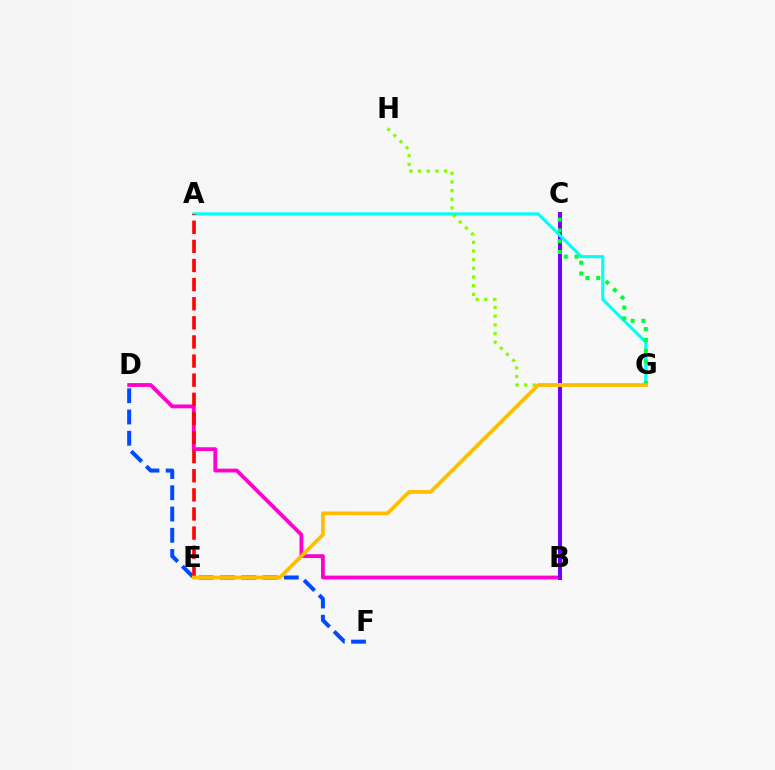{('D', 'F'): [{'color': '#004bff', 'line_style': 'dashed', 'thickness': 2.89}], ('B', 'D'): [{'color': '#ff00cf', 'line_style': 'solid', 'thickness': 2.74}], ('B', 'C'): [{'color': '#7200ff', 'line_style': 'solid', 'thickness': 2.87}], ('A', 'G'): [{'color': '#00fff6', 'line_style': 'solid', 'thickness': 2.22}], ('G', 'H'): [{'color': '#84ff00', 'line_style': 'dotted', 'thickness': 2.36}], ('C', 'G'): [{'color': '#00ff39', 'line_style': 'dotted', 'thickness': 2.92}], ('A', 'E'): [{'color': '#ff0000', 'line_style': 'dashed', 'thickness': 2.6}], ('E', 'G'): [{'color': '#ffbd00', 'line_style': 'solid', 'thickness': 2.69}]}